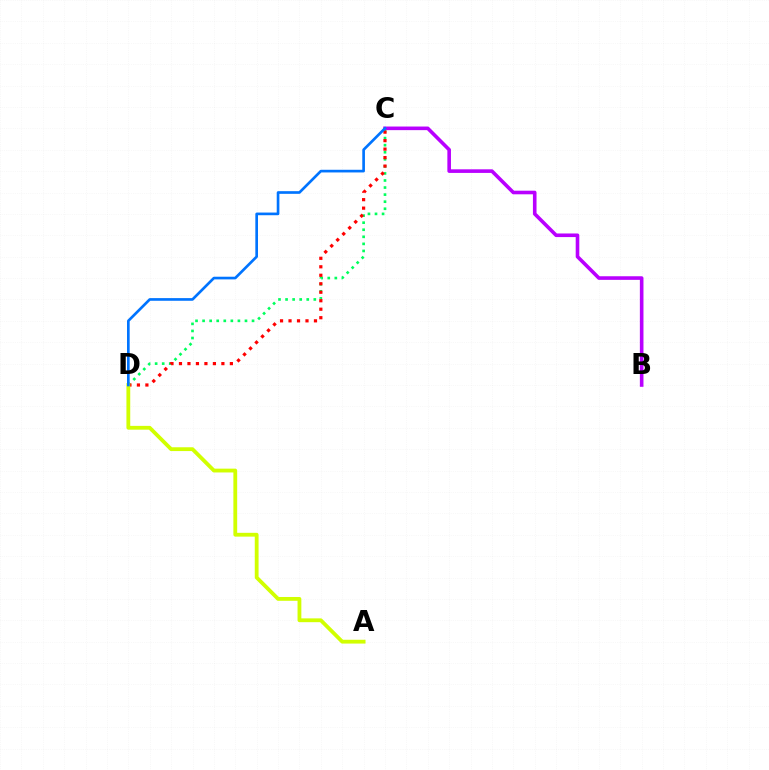{('C', 'D'): [{'color': '#00ff5c', 'line_style': 'dotted', 'thickness': 1.92}, {'color': '#ff0000', 'line_style': 'dotted', 'thickness': 2.31}, {'color': '#0074ff', 'line_style': 'solid', 'thickness': 1.92}], ('B', 'C'): [{'color': '#b900ff', 'line_style': 'solid', 'thickness': 2.59}], ('A', 'D'): [{'color': '#d1ff00', 'line_style': 'solid', 'thickness': 2.74}]}